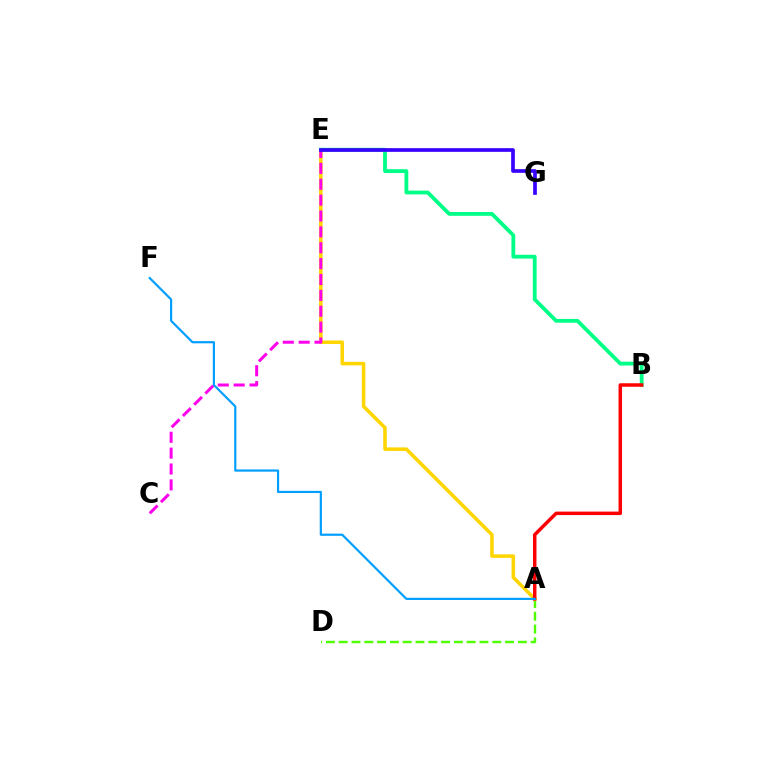{('A', 'D'): [{'color': '#4fff00', 'line_style': 'dashed', 'thickness': 1.74}], ('A', 'E'): [{'color': '#ffd500', 'line_style': 'solid', 'thickness': 2.54}], ('B', 'E'): [{'color': '#00ff86', 'line_style': 'solid', 'thickness': 2.74}], ('A', 'B'): [{'color': '#ff0000', 'line_style': 'solid', 'thickness': 2.5}], ('C', 'E'): [{'color': '#ff00ed', 'line_style': 'dashed', 'thickness': 2.16}], ('E', 'G'): [{'color': '#3700ff', 'line_style': 'solid', 'thickness': 2.66}], ('A', 'F'): [{'color': '#009eff', 'line_style': 'solid', 'thickness': 1.57}]}